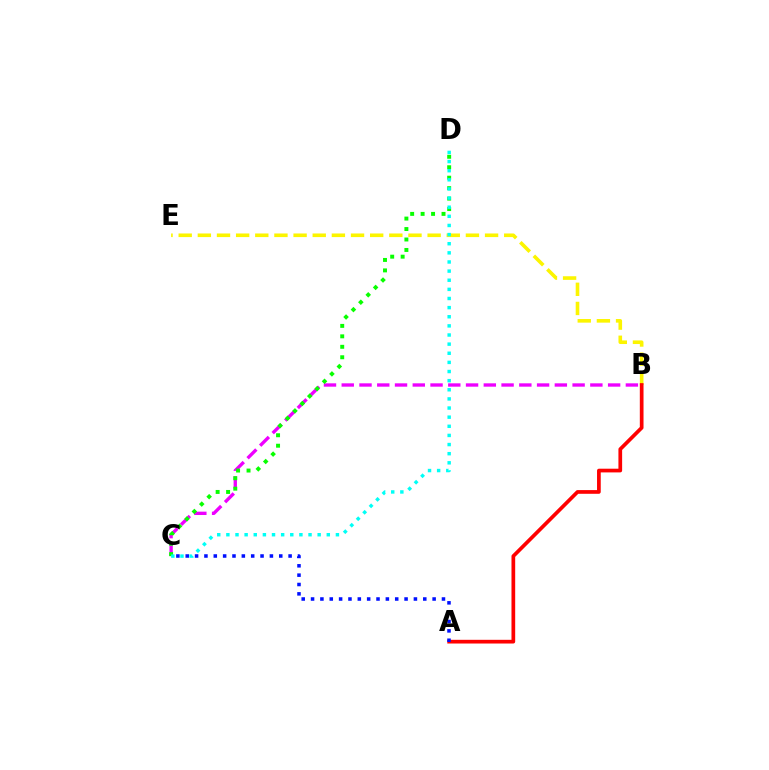{('B', 'C'): [{'color': '#ee00ff', 'line_style': 'dashed', 'thickness': 2.41}], ('C', 'D'): [{'color': '#08ff00', 'line_style': 'dotted', 'thickness': 2.84}, {'color': '#00fff6', 'line_style': 'dotted', 'thickness': 2.48}], ('B', 'E'): [{'color': '#fcf500', 'line_style': 'dashed', 'thickness': 2.6}], ('A', 'B'): [{'color': '#ff0000', 'line_style': 'solid', 'thickness': 2.67}], ('A', 'C'): [{'color': '#0010ff', 'line_style': 'dotted', 'thickness': 2.54}]}